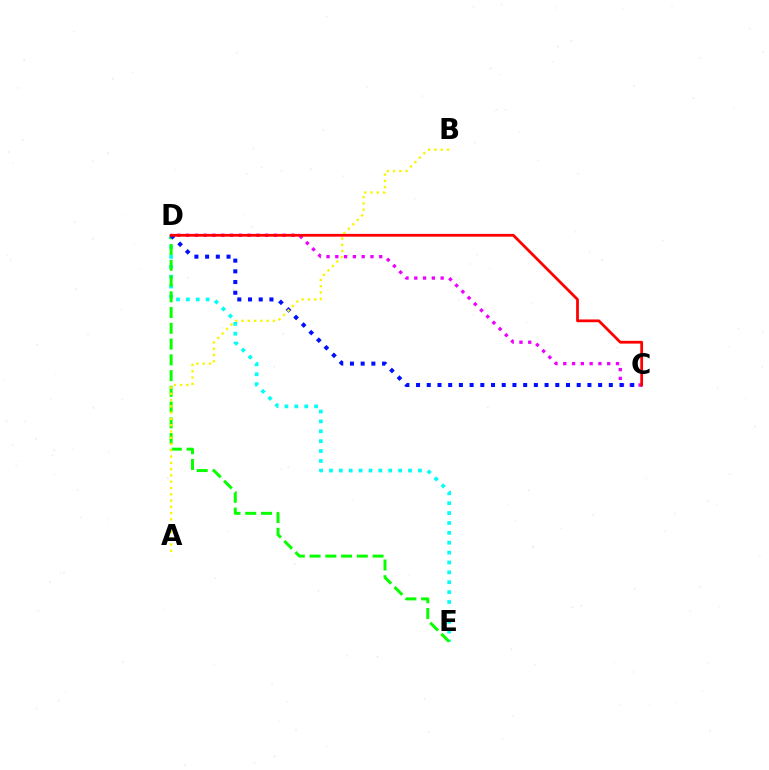{('C', 'D'): [{'color': '#ee00ff', 'line_style': 'dotted', 'thickness': 2.39}, {'color': '#0010ff', 'line_style': 'dotted', 'thickness': 2.91}, {'color': '#ff0000', 'line_style': 'solid', 'thickness': 1.99}], ('D', 'E'): [{'color': '#00fff6', 'line_style': 'dotted', 'thickness': 2.68}, {'color': '#08ff00', 'line_style': 'dashed', 'thickness': 2.14}], ('A', 'B'): [{'color': '#fcf500', 'line_style': 'dotted', 'thickness': 1.71}]}